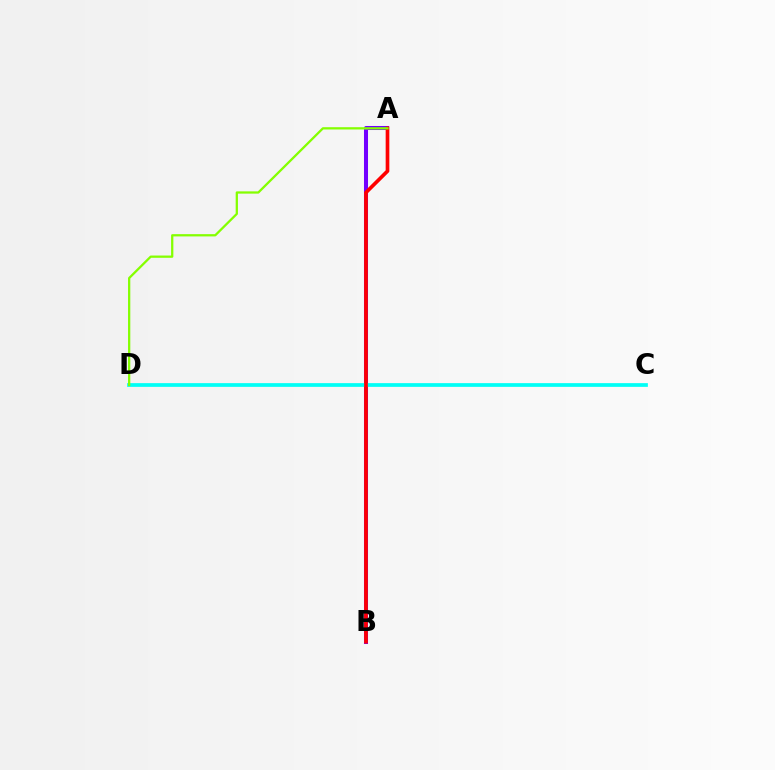{('A', 'B'): [{'color': '#7200ff', 'line_style': 'solid', 'thickness': 2.9}, {'color': '#ff0000', 'line_style': 'solid', 'thickness': 2.64}], ('C', 'D'): [{'color': '#00fff6', 'line_style': 'solid', 'thickness': 2.68}], ('A', 'D'): [{'color': '#84ff00', 'line_style': 'solid', 'thickness': 1.63}]}